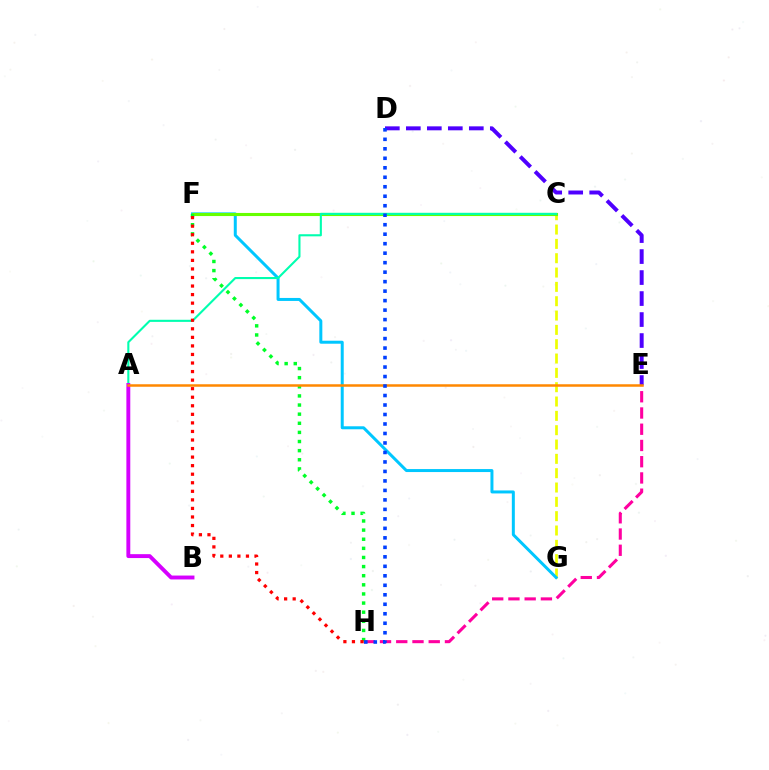{('C', 'G'): [{'color': '#eeff00', 'line_style': 'dashed', 'thickness': 1.95}], ('F', 'G'): [{'color': '#00c7ff', 'line_style': 'solid', 'thickness': 2.15}], ('C', 'F'): [{'color': '#66ff00', 'line_style': 'solid', 'thickness': 2.24}], ('E', 'H'): [{'color': '#ff00a0', 'line_style': 'dashed', 'thickness': 2.21}], ('D', 'E'): [{'color': '#4f00ff', 'line_style': 'dashed', 'thickness': 2.85}], ('A', 'C'): [{'color': '#00ffaf', 'line_style': 'solid', 'thickness': 1.51}], ('A', 'B'): [{'color': '#d600ff', 'line_style': 'solid', 'thickness': 2.81}], ('F', 'H'): [{'color': '#00ff27', 'line_style': 'dotted', 'thickness': 2.48}, {'color': '#ff0000', 'line_style': 'dotted', 'thickness': 2.32}], ('A', 'E'): [{'color': '#ff8800', 'line_style': 'solid', 'thickness': 1.8}], ('D', 'H'): [{'color': '#003fff', 'line_style': 'dotted', 'thickness': 2.58}]}